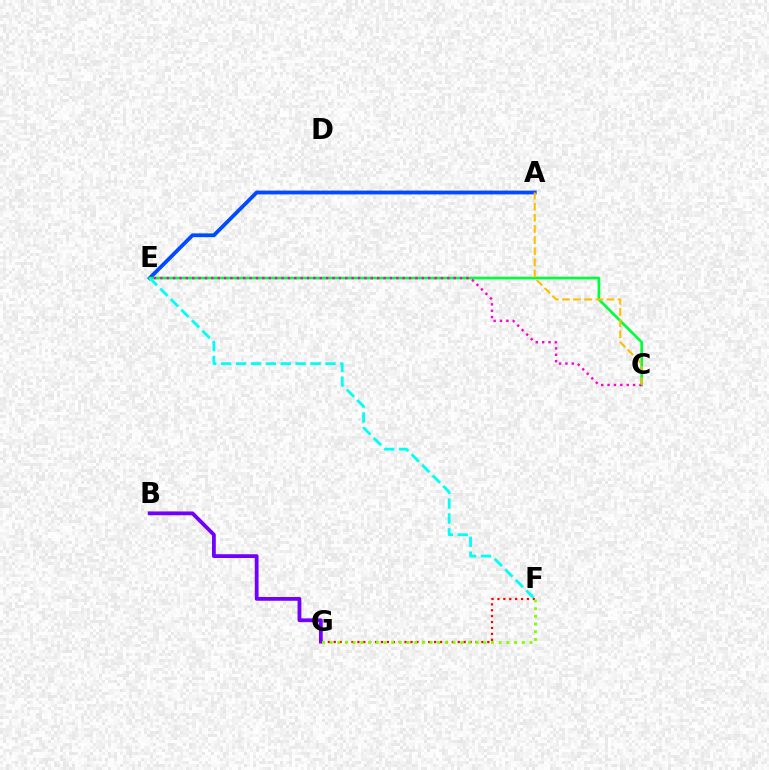{('B', 'G'): [{'color': '#7200ff', 'line_style': 'solid', 'thickness': 2.73}], ('A', 'E'): [{'color': '#004bff', 'line_style': 'solid', 'thickness': 2.74}], ('F', 'G'): [{'color': '#ff0000', 'line_style': 'dotted', 'thickness': 1.6}, {'color': '#84ff00', 'line_style': 'dotted', 'thickness': 2.09}], ('C', 'E'): [{'color': '#00ff39', 'line_style': 'solid', 'thickness': 1.92}, {'color': '#ff00cf', 'line_style': 'dotted', 'thickness': 1.73}], ('A', 'C'): [{'color': '#ffbd00', 'line_style': 'dashed', 'thickness': 1.51}], ('E', 'F'): [{'color': '#00fff6', 'line_style': 'dashed', 'thickness': 2.02}]}